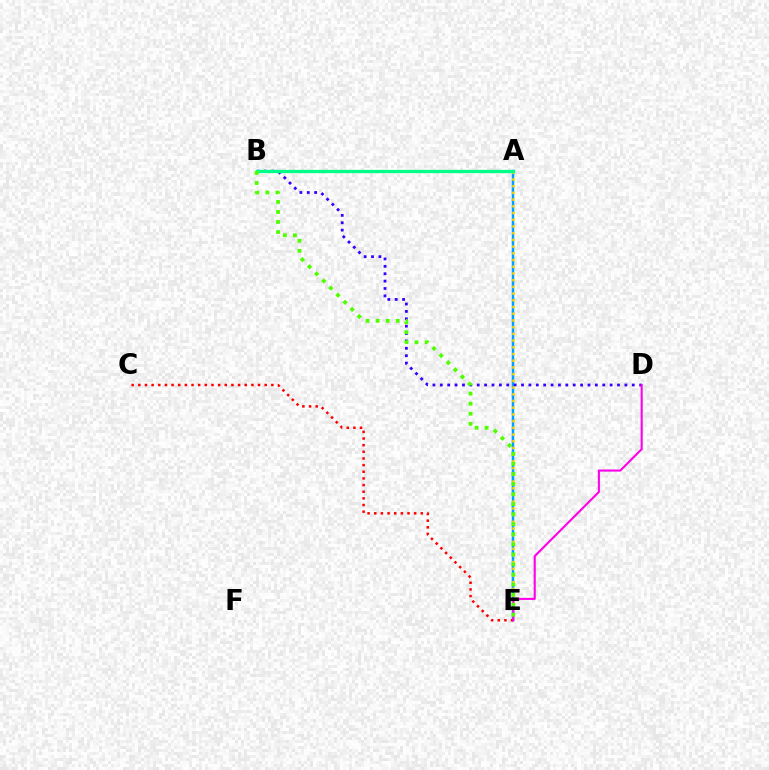{('A', 'E'): [{'color': '#009eff', 'line_style': 'solid', 'thickness': 1.78}, {'color': '#ffd500', 'line_style': 'dotted', 'thickness': 1.82}], ('B', 'D'): [{'color': '#3700ff', 'line_style': 'dotted', 'thickness': 2.01}], ('C', 'E'): [{'color': '#ff0000', 'line_style': 'dotted', 'thickness': 1.81}], ('D', 'E'): [{'color': '#ff00ed', 'line_style': 'solid', 'thickness': 1.5}], ('A', 'B'): [{'color': '#00ff86', 'line_style': 'solid', 'thickness': 2.36}], ('B', 'E'): [{'color': '#4fff00', 'line_style': 'dotted', 'thickness': 2.73}]}